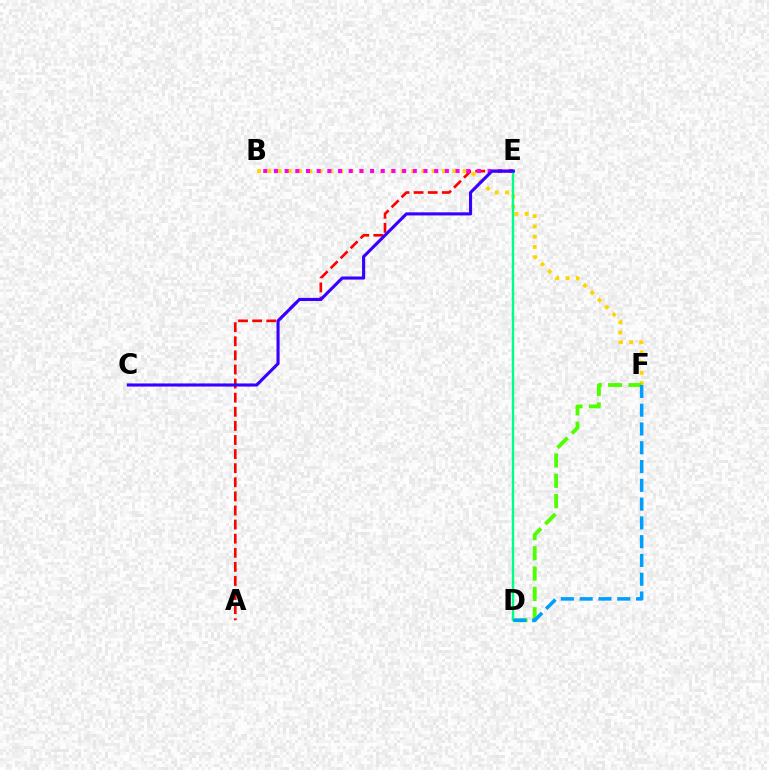{('A', 'E'): [{'color': '#ff0000', 'line_style': 'dashed', 'thickness': 1.92}], ('B', 'F'): [{'color': '#ffd500', 'line_style': 'dotted', 'thickness': 2.79}], ('D', 'F'): [{'color': '#4fff00', 'line_style': 'dashed', 'thickness': 2.76}, {'color': '#009eff', 'line_style': 'dashed', 'thickness': 2.55}], ('B', 'E'): [{'color': '#ff00ed', 'line_style': 'dotted', 'thickness': 2.9}], ('D', 'E'): [{'color': '#00ff86', 'line_style': 'solid', 'thickness': 1.74}], ('C', 'E'): [{'color': '#3700ff', 'line_style': 'solid', 'thickness': 2.23}]}